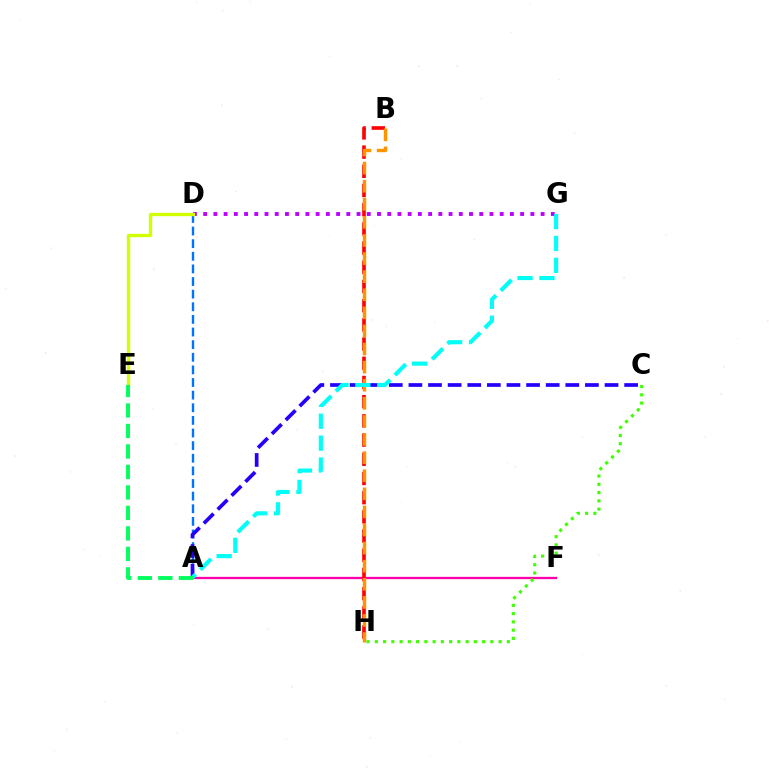{('A', 'F'): [{'color': '#ff00ac', 'line_style': 'solid', 'thickness': 1.66}], ('A', 'D'): [{'color': '#0074ff', 'line_style': 'dashed', 'thickness': 1.71}], ('D', 'G'): [{'color': '#b900ff', 'line_style': 'dotted', 'thickness': 2.78}], ('B', 'H'): [{'color': '#ff0000', 'line_style': 'dashed', 'thickness': 2.61}, {'color': '#ff9400', 'line_style': 'dashed', 'thickness': 2.46}], ('D', 'E'): [{'color': '#d1ff00', 'line_style': 'solid', 'thickness': 2.4}], ('A', 'C'): [{'color': '#2500ff', 'line_style': 'dashed', 'thickness': 2.66}], ('C', 'H'): [{'color': '#3dff00', 'line_style': 'dotted', 'thickness': 2.24}], ('A', 'G'): [{'color': '#00fff6', 'line_style': 'dashed', 'thickness': 2.98}], ('A', 'E'): [{'color': '#00ff5c', 'line_style': 'dashed', 'thickness': 2.78}]}